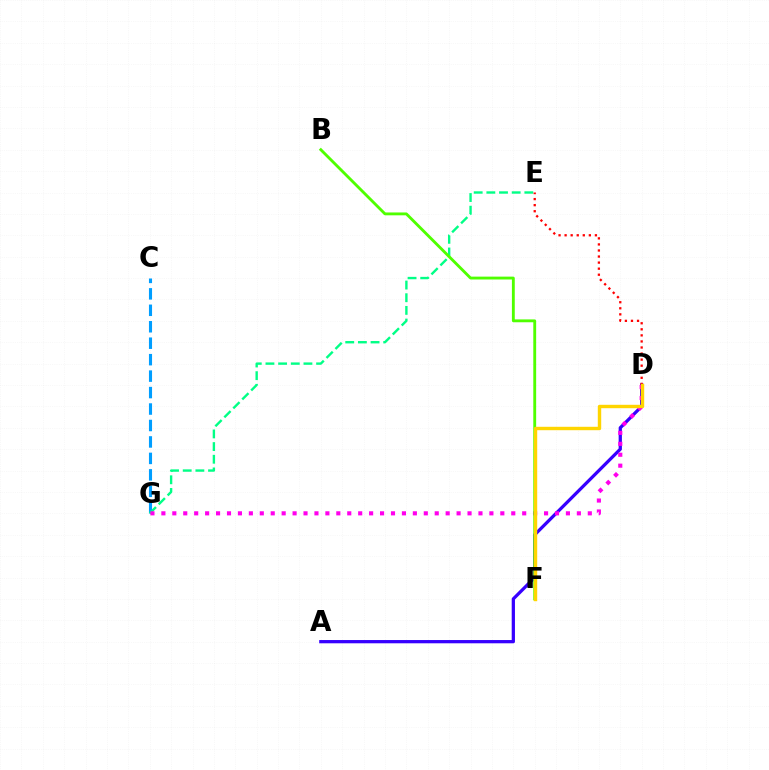{('A', 'D'): [{'color': '#3700ff', 'line_style': 'solid', 'thickness': 2.34}], ('C', 'G'): [{'color': '#009eff', 'line_style': 'dashed', 'thickness': 2.24}], ('E', 'G'): [{'color': '#00ff86', 'line_style': 'dashed', 'thickness': 1.72}], ('D', 'G'): [{'color': '#ff00ed', 'line_style': 'dotted', 'thickness': 2.97}], ('D', 'E'): [{'color': '#ff0000', 'line_style': 'dotted', 'thickness': 1.65}], ('B', 'F'): [{'color': '#4fff00', 'line_style': 'solid', 'thickness': 2.06}], ('D', 'F'): [{'color': '#ffd500', 'line_style': 'solid', 'thickness': 2.46}]}